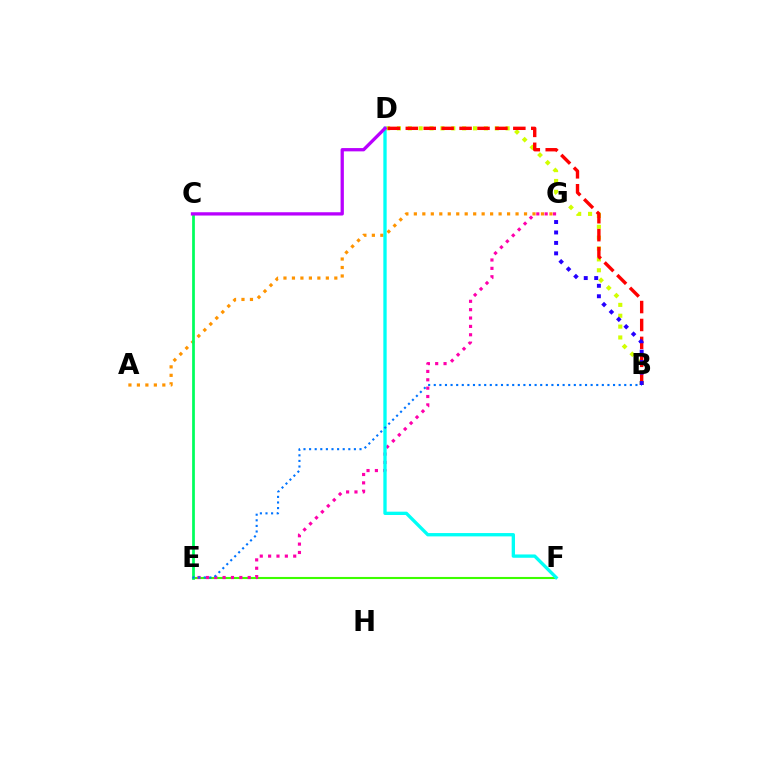{('B', 'D'): [{'color': '#d1ff00', 'line_style': 'dotted', 'thickness': 2.95}, {'color': '#ff0000', 'line_style': 'dashed', 'thickness': 2.43}], ('A', 'G'): [{'color': '#ff9400', 'line_style': 'dotted', 'thickness': 2.3}], ('E', 'F'): [{'color': '#3dff00', 'line_style': 'solid', 'thickness': 1.51}], ('E', 'G'): [{'color': '#ff00ac', 'line_style': 'dotted', 'thickness': 2.27}], ('D', 'F'): [{'color': '#00fff6', 'line_style': 'solid', 'thickness': 2.39}], ('C', 'E'): [{'color': '#00ff5c', 'line_style': 'solid', 'thickness': 1.97}], ('C', 'D'): [{'color': '#b900ff', 'line_style': 'solid', 'thickness': 2.37}], ('B', 'E'): [{'color': '#0074ff', 'line_style': 'dotted', 'thickness': 1.52}], ('B', 'G'): [{'color': '#2500ff', 'line_style': 'dotted', 'thickness': 2.84}]}